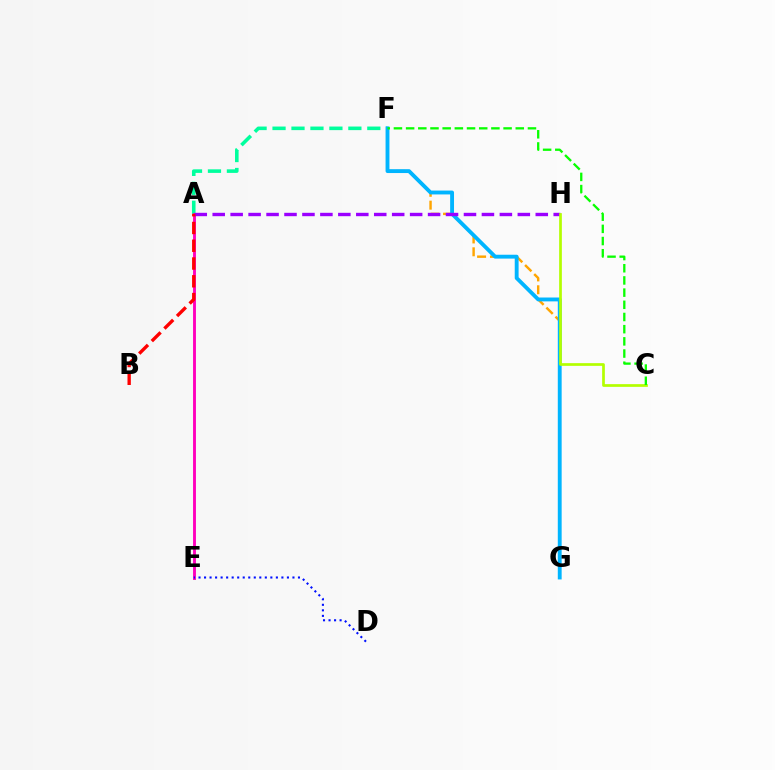{('F', 'G'): [{'color': '#ffa500', 'line_style': 'dashed', 'thickness': 1.75}, {'color': '#00b5ff', 'line_style': 'solid', 'thickness': 2.78}], ('A', 'F'): [{'color': '#00ff9d', 'line_style': 'dashed', 'thickness': 2.58}], ('A', 'E'): [{'color': '#ff00bd', 'line_style': 'solid', 'thickness': 2.07}], ('A', 'H'): [{'color': '#9b00ff', 'line_style': 'dashed', 'thickness': 2.44}], ('C', 'H'): [{'color': '#b3ff00', 'line_style': 'solid', 'thickness': 1.95}], ('C', 'F'): [{'color': '#08ff00', 'line_style': 'dashed', 'thickness': 1.66}], ('A', 'B'): [{'color': '#ff0000', 'line_style': 'dashed', 'thickness': 2.41}], ('D', 'E'): [{'color': '#0010ff', 'line_style': 'dotted', 'thickness': 1.5}]}